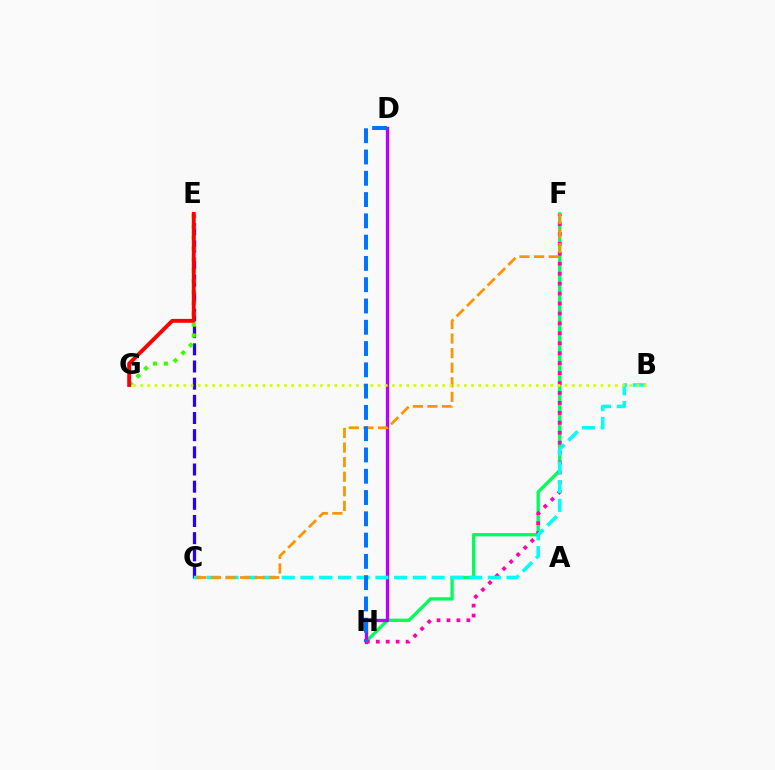{('F', 'H'): [{'color': '#00ff5c', 'line_style': 'solid', 'thickness': 2.39}, {'color': '#ff00ac', 'line_style': 'dotted', 'thickness': 2.7}], ('D', 'H'): [{'color': '#b900ff', 'line_style': 'solid', 'thickness': 2.37}, {'color': '#0074ff', 'line_style': 'dashed', 'thickness': 2.89}], ('C', 'E'): [{'color': '#2500ff', 'line_style': 'dashed', 'thickness': 2.33}], ('B', 'C'): [{'color': '#00fff6', 'line_style': 'dashed', 'thickness': 2.55}], ('C', 'F'): [{'color': '#ff9400', 'line_style': 'dashed', 'thickness': 1.98}], ('E', 'G'): [{'color': '#3dff00', 'line_style': 'dotted', 'thickness': 2.95}, {'color': '#ff0000', 'line_style': 'solid', 'thickness': 2.79}], ('B', 'G'): [{'color': '#d1ff00', 'line_style': 'dotted', 'thickness': 1.95}]}